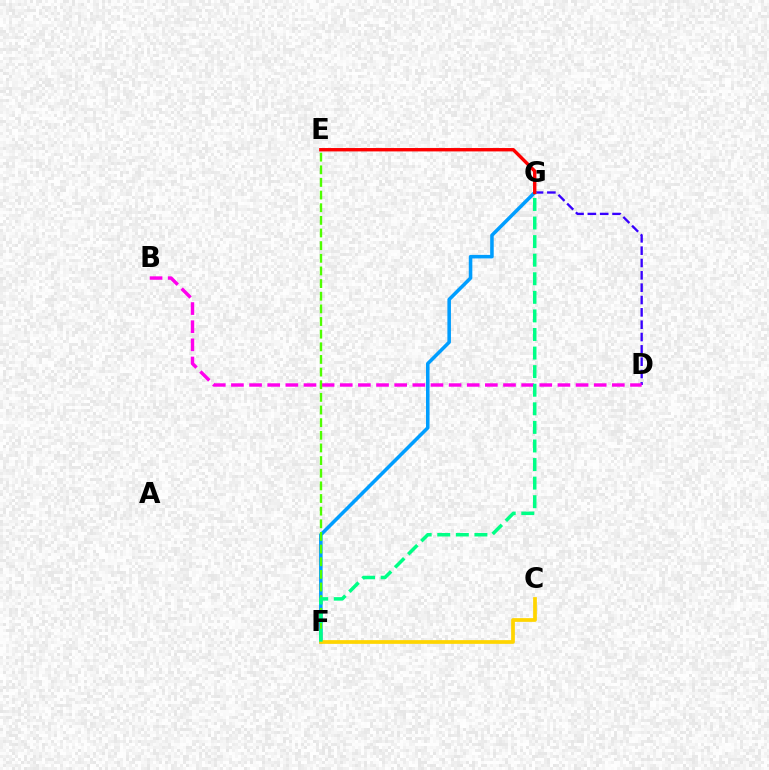{('D', 'G'): [{'color': '#3700ff', 'line_style': 'dashed', 'thickness': 1.68}], ('B', 'D'): [{'color': '#ff00ed', 'line_style': 'dashed', 'thickness': 2.46}], ('F', 'G'): [{'color': '#009eff', 'line_style': 'solid', 'thickness': 2.56}, {'color': '#00ff86', 'line_style': 'dashed', 'thickness': 2.52}], ('E', 'F'): [{'color': '#4fff00', 'line_style': 'dashed', 'thickness': 1.72}], ('E', 'G'): [{'color': '#ff0000', 'line_style': 'solid', 'thickness': 2.44}], ('C', 'F'): [{'color': '#ffd500', 'line_style': 'solid', 'thickness': 2.68}]}